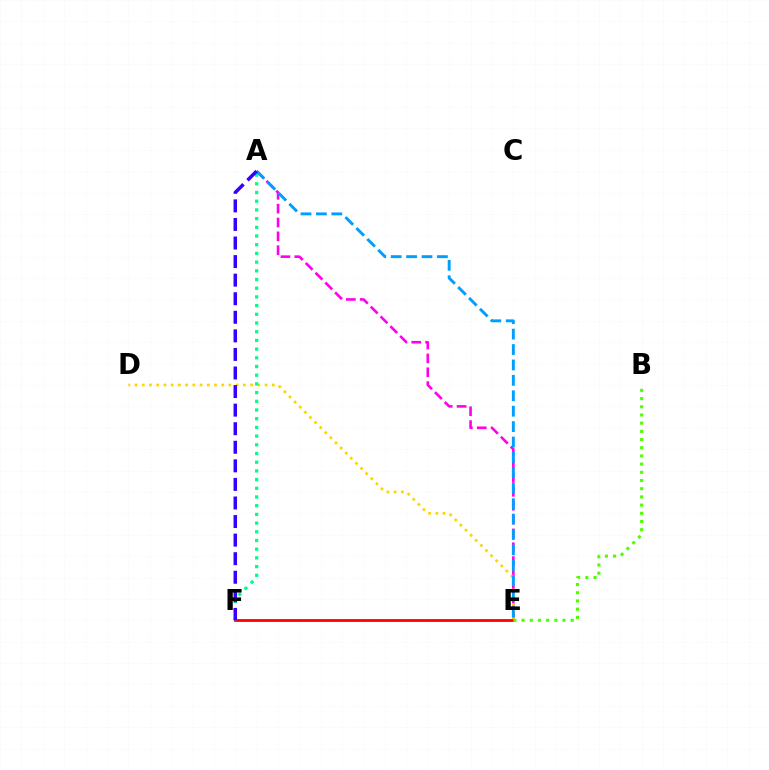{('A', 'E'): [{'color': '#ff00ed', 'line_style': 'dashed', 'thickness': 1.88}, {'color': '#009eff', 'line_style': 'dashed', 'thickness': 2.09}], ('D', 'E'): [{'color': '#ffd500', 'line_style': 'dotted', 'thickness': 1.96}], ('E', 'F'): [{'color': '#ff0000', 'line_style': 'solid', 'thickness': 2.0}], ('A', 'F'): [{'color': '#00ff86', 'line_style': 'dotted', 'thickness': 2.36}, {'color': '#3700ff', 'line_style': 'dashed', 'thickness': 2.52}], ('B', 'E'): [{'color': '#4fff00', 'line_style': 'dotted', 'thickness': 2.23}]}